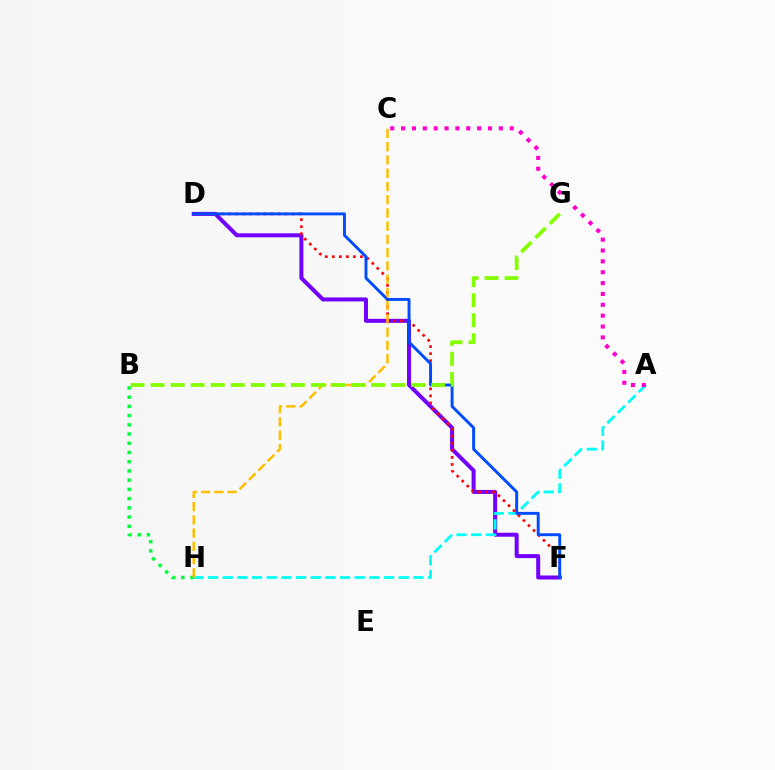{('D', 'F'): [{'color': '#7200ff', 'line_style': 'solid', 'thickness': 2.88}, {'color': '#ff0000', 'line_style': 'dotted', 'thickness': 1.91}, {'color': '#004bff', 'line_style': 'solid', 'thickness': 2.1}], ('A', 'H'): [{'color': '#00fff6', 'line_style': 'dashed', 'thickness': 1.99}], ('A', 'C'): [{'color': '#ff00cf', 'line_style': 'dotted', 'thickness': 2.95}], ('B', 'H'): [{'color': '#00ff39', 'line_style': 'dotted', 'thickness': 2.51}], ('C', 'H'): [{'color': '#ffbd00', 'line_style': 'dashed', 'thickness': 1.8}], ('B', 'G'): [{'color': '#84ff00', 'line_style': 'dashed', 'thickness': 2.72}]}